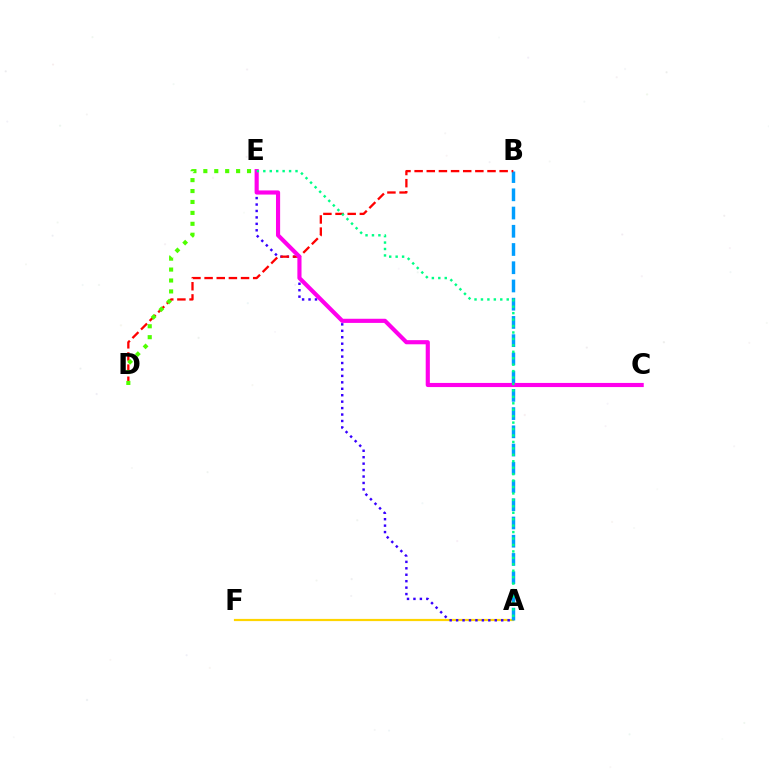{('A', 'F'): [{'color': '#ffd500', 'line_style': 'solid', 'thickness': 1.59}], ('A', 'B'): [{'color': '#009eff', 'line_style': 'dashed', 'thickness': 2.48}], ('A', 'E'): [{'color': '#3700ff', 'line_style': 'dotted', 'thickness': 1.75}, {'color': '#00ff86', 'line_style': 'dotted', 'thickness': 1.75}], ('B', 'D'): [{'color': '#ff0000', 'line_style': 'dashed', 'thickness': 1.65}], ('C', 'E'): [{'color': '#ff00ed', 'line_style': 'solid', 'thickness': 2.98}], ('D', 'E'): [{'color': '#4fff00', 'line_style': 'dotted', 'thickness': 2.97}]}